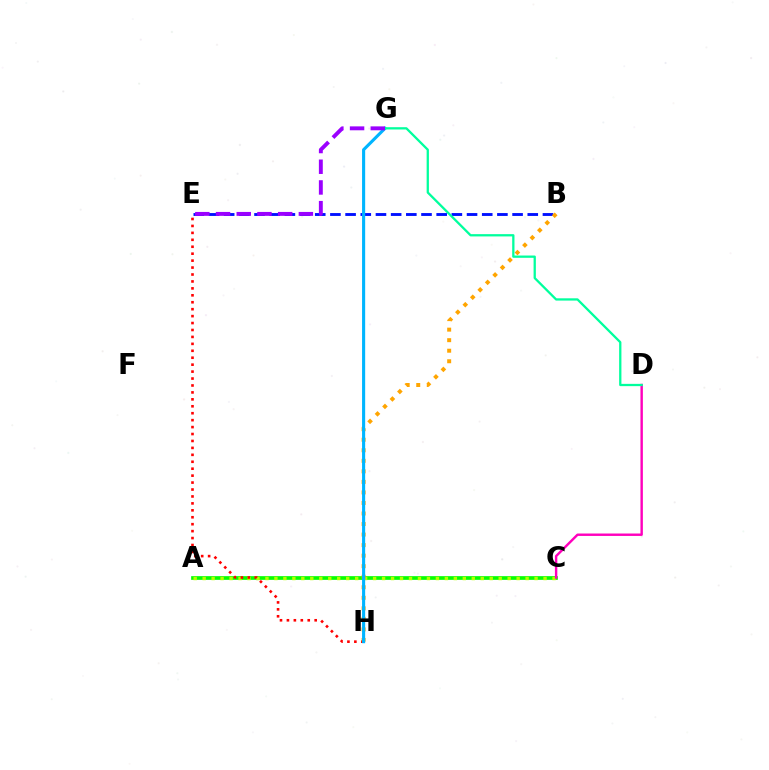{('A', 'C'): [{'color': '#08ff00', 'line_style': 'solid', 'thickness': 2.66}, {'color': '#b3ff00', 'line_style': 'dotted', 'thickness': 2.44}], ('E', 'H'): [{'color': '#ff0000', 'line_style': 'dotted', 'thickness': 1.88}], ('B', 'E'): [{'color': '#0010ff', 'line_style': 'dashed', 'thickness': 2.06}], ('B', 'H'): [{'color': '#ffa500', 'line_style': 'dotted', 'thickness': 2.86}], ('G', 'H'): [{'color': '#00b5ff', 'line_style': 'solid', 'thickness': 2.23}], ('C', 'D'): [{'color': '#ff00bd', 'line_style': 'solid', 'thickness': 1.74}], ('D', 'G'): [{'color': '#00ff9d', 'line_style': 'solid', 'thickness': 1.64}], ('E', 'G'): [{'color': '#9b00ff', 'line_style': 'dashed', 'thickness': 2.81}]}